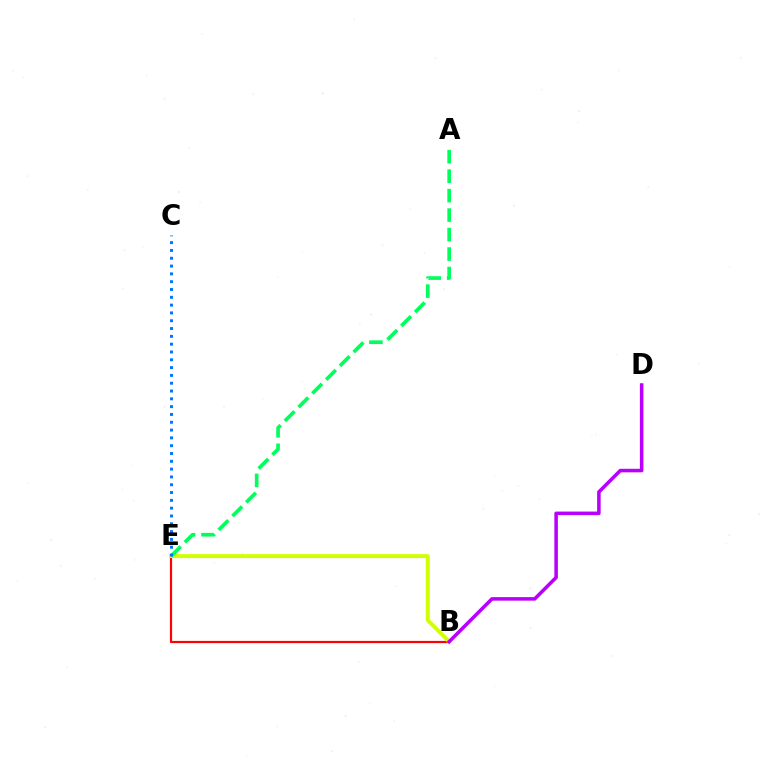{('B', 'E'): [{'color': '#ff0000', 'line_style': 'solid', 'thickness': 1.57}, {'color': '#d1ff00', 'line_style': 'solid', 'thickness': 2.83}], ('A', 'E'): [{'color': '#00ff5c', 'line_style': 'dashed', 'thickness': 2.65}], ('C', 'E'): [{'color': '#0074ff', 'line_style': 'dotted', 'thickness': 2.12}], ('B', 'D'): [{'color': '#b900ff', 'line_style': 'solid', 'thickness': 2.55}]}